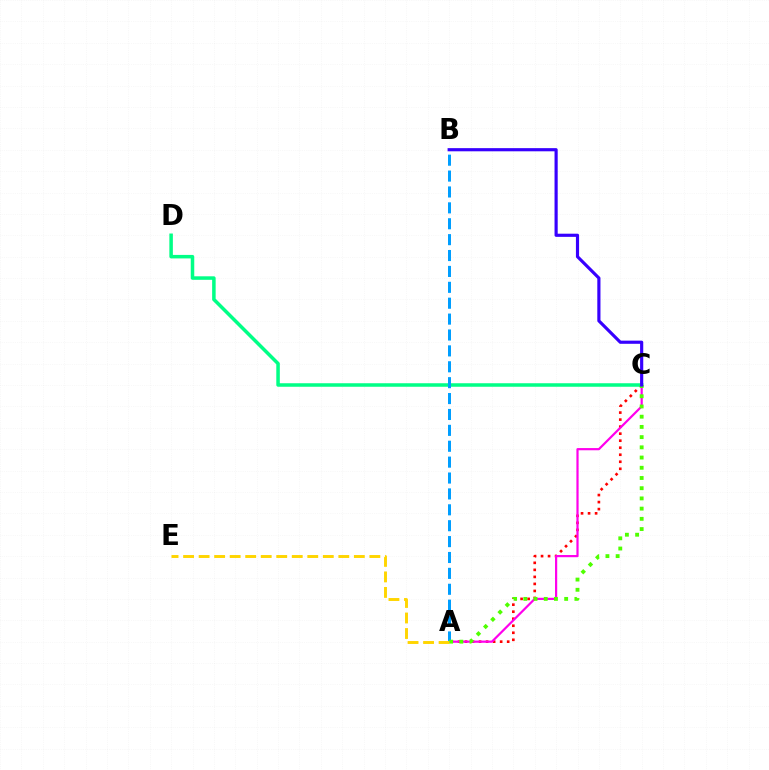{('A', 'C'): [{'color': '#ff0000', 'line_style': 'dotted', 'thickness': 1.91}, {'color': '#ff00ed', 'line_style': 'solid', 'thickness': 1.59}, {'color': '#4fff00', 'line_style': 'dotted', 'thickness': 2.78}], ('C', 'D'): [{'color': '#00ff86', 'line_style': 'solid', 'thickness': 2.53}], ('A', 'B'): [{'color': '#009eff', 'line_style': 'dashed', 'thickness': 2.16}], ('B', 'C'): [{'color': '#3700ff', 'line_style': 'solid', 'thickness': 2.27}], ('A', 'E'): [{'color': '#ffd500', 'line_style': 'dashed', 'thickness': 2.11}]}